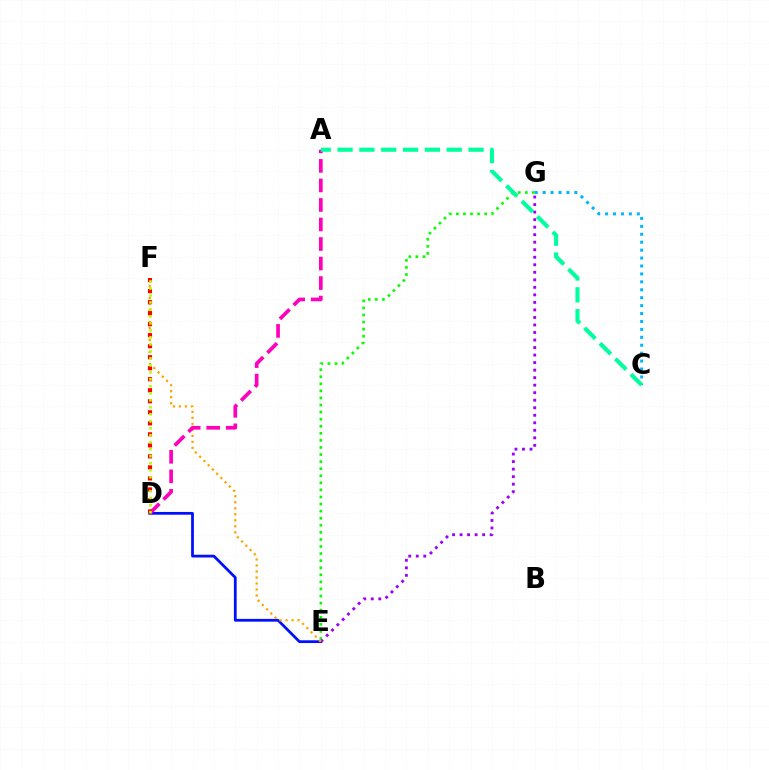{('C', 'G'): [{'color': '#00b5ff', 'line_style': 'dotted', 'thickness': 2.15}], ('E', 'G'): [{'color': '#08ff00', 'line_style': 'dotted', 'thickness': 1.92}, {'color': '#9b00ff', 'line_style': 'dotted', 'thickness': 2.04}], ('D', 'E'): [{'color': '#0010ff', 'line_style': 'solid', 'thickness': 1.99}], ('E', 'F'): [{'color': '#ffa500', 'line_style': 'dotted', 'thickness': 1.63}], ('A', 'D'): [{'color': '#ff00bd', 'line_style': 'dashed', 'thickness': 2.65}], ('A', 'C'): [{'color': '#00ff9d', 'line_style': 'dashed', 'thickness': 2.97}], ('D', 'F'): [{'color': '#ff0000', 'line_style': 'dotted', 'thickness': 2.99}, {'color': '#b3ff00', 'line_style': 'dotted', 'thickness': 1.9}]}